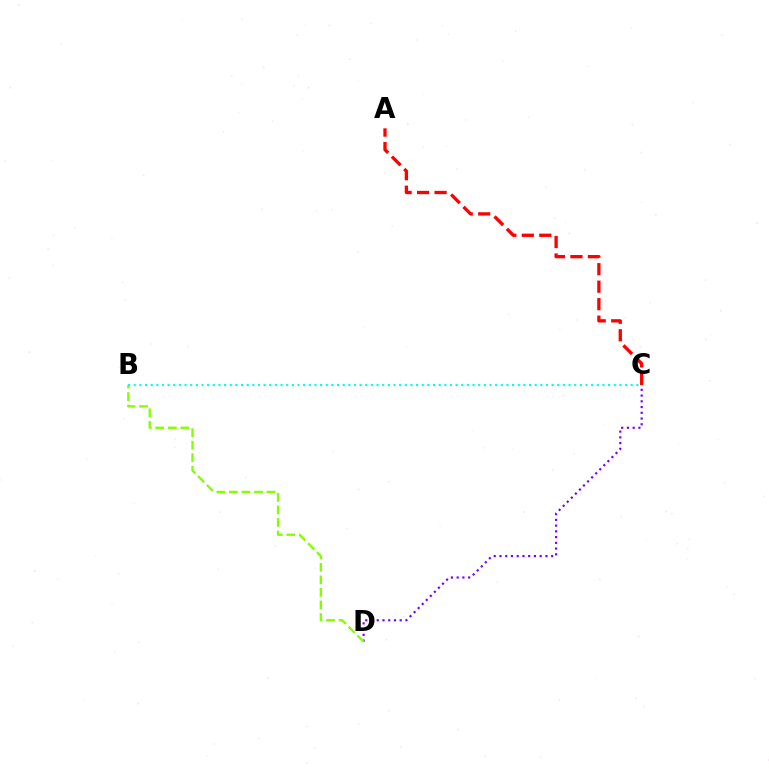{('C', 'D'): [{'color': '#7200ff', 'line_style': 'dotted', 'thickness': 1.56}], ('B', 'D'): [{'color': '#84ff00', 'line_style': 'dashed', 'thickness': 1.7}], ('A', 'C'): [{'color': '#ff0000', 'line_style': 'dashed', 'thickness': 2.38}], ('B', 'C'): [{'color': '#00fff6', 'line_style': 'dotted', 'thickness': 1.53}]}